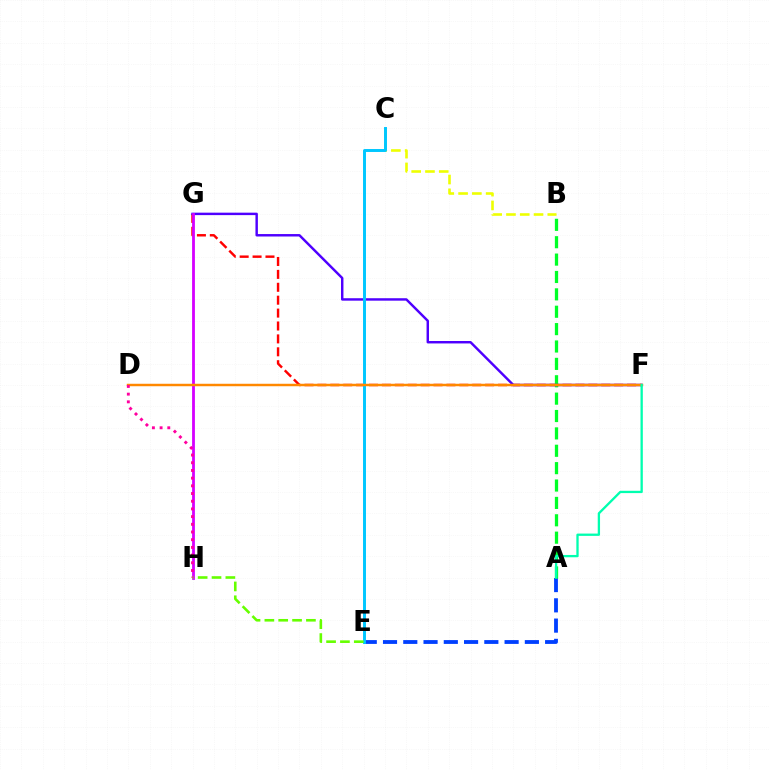{('F', 'G'): [{'color': '#ff0000', 'line_style': 'dashed', 'thickness': 1.75}, {'color': '#4f00ff', 'line_style': 'solid', 'thickness': 1.76}], ('B', 'C'): [{'color': '#eeff00', 'line_style': 'dashed', 'thickness': 1.87}], ('A', 'E'): [{'color': '#003fff', 'line_style': 'dashed', 'thickness': 2.75}], ('A', 'B'): [{'color': '#00ff27', 'line_style': 'dashed', 'thickness': 2.36}], ('C', 'E'): [{'color': '#00c7ff', 'line_style': 'solid', 'thickness': 2.12}], ('G', 'H'): [{'color': '#d600ff', 'line_style': 'solid', 'thickness': 2.03}], ('D', 'F'): [{'color': '#ff8800', 'line_style': 'solid', 'thickness': 1.77}], ('E', 'H'): [{'color': '#66ff00', 'line_style': 'dashed', 'thickness': 1.88}], ('D', 'H'): [{'color': '#ff00a0', 'line_style': 'dotted', 'thickness': 2.09}], ('A', 'F'): [{'color': '#00ffaf', 'line_style': 'solid', 'thickness': 1.66}]}